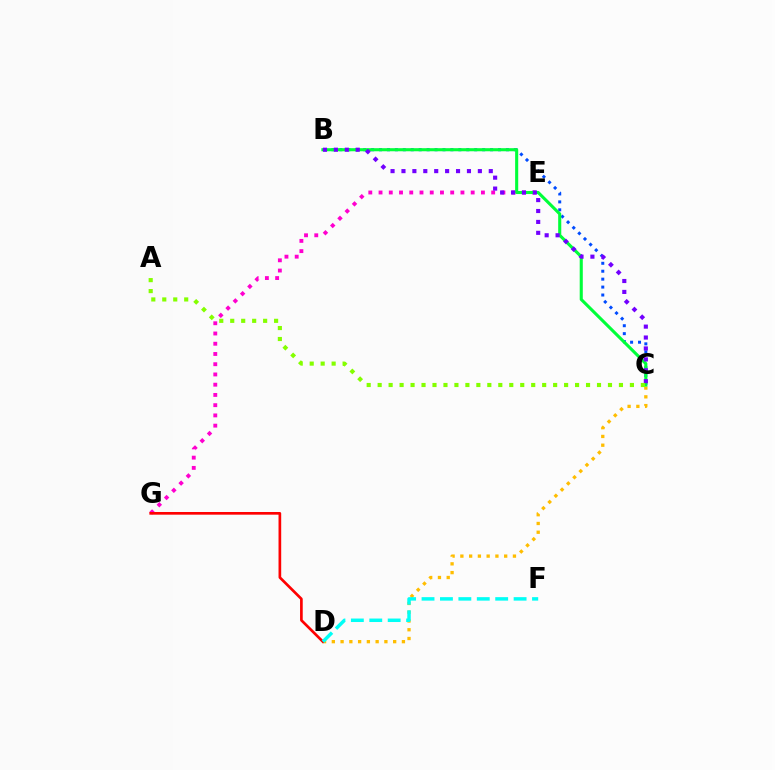{('C', 'D'): [{'color': '#ffbd00', 'line_style': 'dotted', 'thickness': 2.38}], ('E', 'G'): [{'color': '#ff00cf', 'line_style': 'dotted', 'thickness': 2.78}], ('B', 'C'): [{'color': '#004bff', 'line_style': 'dotted', 'thickness': 2.15}, {'color': '#00ff39', 'line_style': 'solid', 'thickness': 2.22}, {'color': '#7200ff', 'line_style': 'dotted', 'thickness': 2.97}], ('A', 'C'): [{'color': '#84ff00', 'line_style': 'dotted', 'thickness': 2.98}], ('D', 'G'): [{'color': '#ff0000', 'line_style': 'solid', 'thickness': 1.93}], ('D', 'F'): [{'color': '#00fff6', 'line_style': 'dashed', 'thickness': 2.5}]}